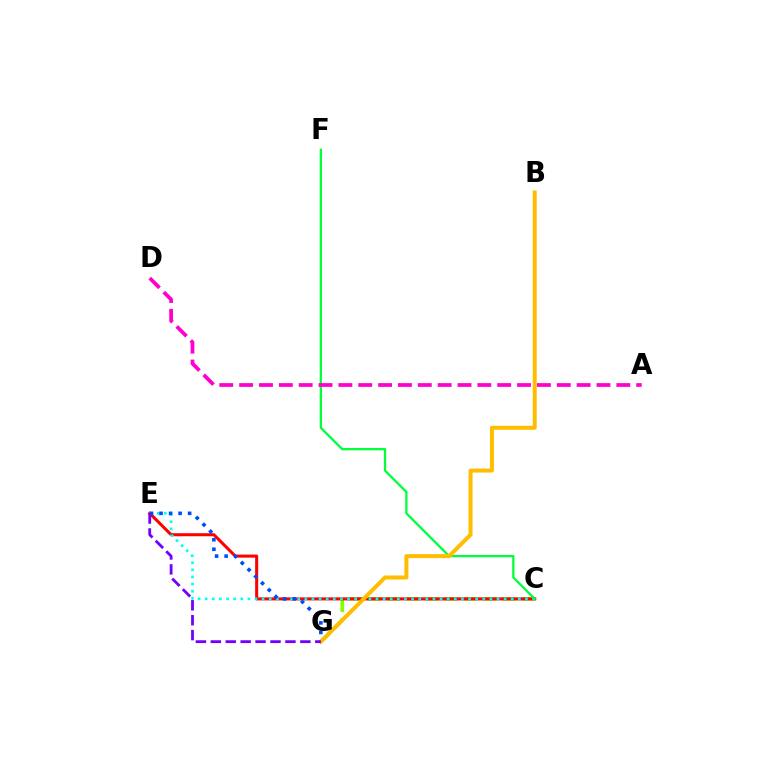{('C', 'G'): [{'color': '#84ff00', 'line_style': 'dashed', 'thickness': 2.61}], ('C', 'E'): [{'color': '#ff0000', 'line_style': 'solid', 'thickness': 2.19}, {'color': '#00fff6', 'line_style': 'dotted', 'thickness': 1.93}], ('E', 'G'): [{'color': '#004bff', 'line_style': 'dotted', 'thickness': 2.59}, {'color': '#7200ff', 'line_style': 'dashed', 'thickness': 2.03}], ('C', 'F'): [{'color': '#00ff39', 'line_style': 'solid', 'thickness': 1.64}], ('B', 'G'): [{'color': '#ffbd00', 'line_style': 'solid', 'thickness': 2.88}], ('A', 'D'): [{'color': '#ff00cf', 'line_style': 'dashed', 'thickness': 2.7}]}